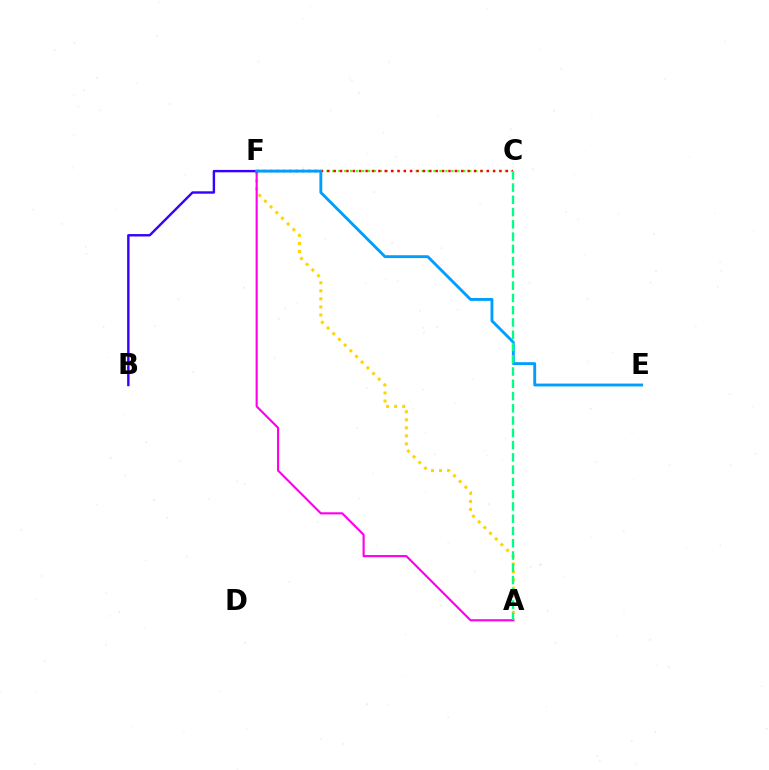{('C', 'F'): [{'color': '#4fff00', 'line_style': 'dotted', 'thickness': 1.62}, {'color': '#ff0000', 'line_style': 'dotted', 'thickness': 1.73}], ('A', 'F'): [{'color': '#ffd500', 'line_style': 'dotted', 'thickness': 2.19}, {'color': '#ff00ed', 'line_style': 'solid', 'thickness': 1.54}], ('B', 'F'): [{'color': '#3700ff', 'line_style': 'solid', 'thickness': 1.73}], ('E', 'F'): [{'color': '#009eff', 'line_style': 'solid', 'thickness': 2.06}], ('A', 'C'): [{'color': '#00ff86', 'line_style': 'dashed', 'thickness': 1.67}]}